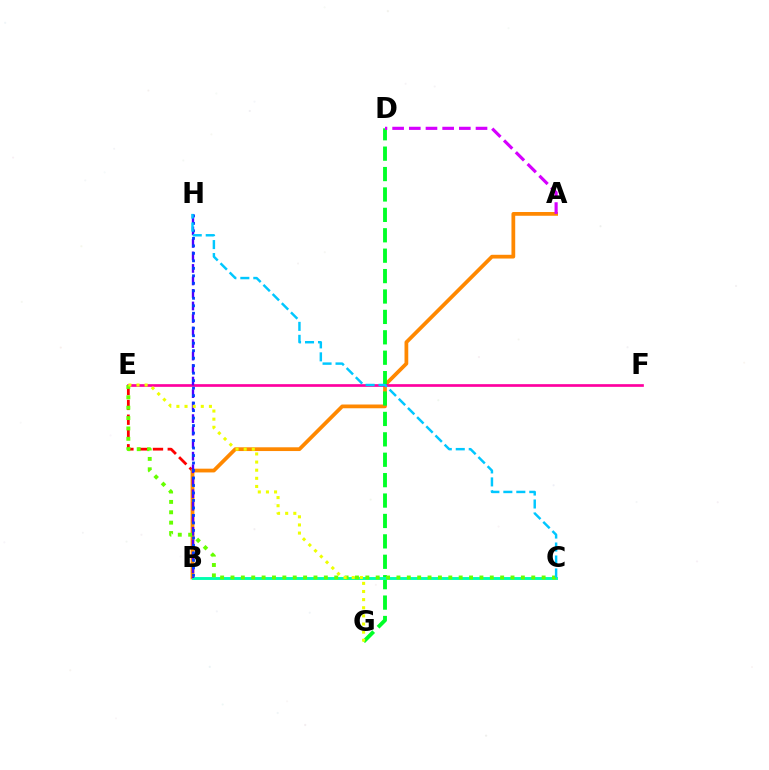{('B', 'E'): [{'color': '#ff0000', 'line_style': 'dashed', 'thickness': 2.01}], ('A', 'B'): [{'color': '#ff8800', 'line_style': 'solid', 'thickness': 2.7}], ('D', 'G'): [{'color': '#00ff27', 'line_style': 'dashed', 'thickness': 2.77}], ('B', 'C'): [{'color': '#00ffaf', 'line_style': 'solid', 'thickness': 2.09}], ('E', 'F'): [{'color': '#ff00a0', 'line_style': 'solid', 'thickness': 1.94}], ('B', 'H'): [{'color': '#4f00ff', 'line_style': 'dashed', 'thickness': 1.7}, {'color': '#003fff', 'line_style': 'dotted', 'thickness': 2.03}], ('A', 'D'): [{'color': '#d600ff', 'line_style': 'dashed', 'thickness': 2.27}], ('C', 'E'): [{'color': '#66ff00', 'line_style': 'dotted', 'thickness': 2.82}], ('C', 'H'): [{'color': '#00c7ff', 'line_style': 'dashed', 'thickness': 1.76}], ('E', 'G'): [{'color': '#eeff00', 'line_style': 'dotted', 'thickness': 2.21}]}